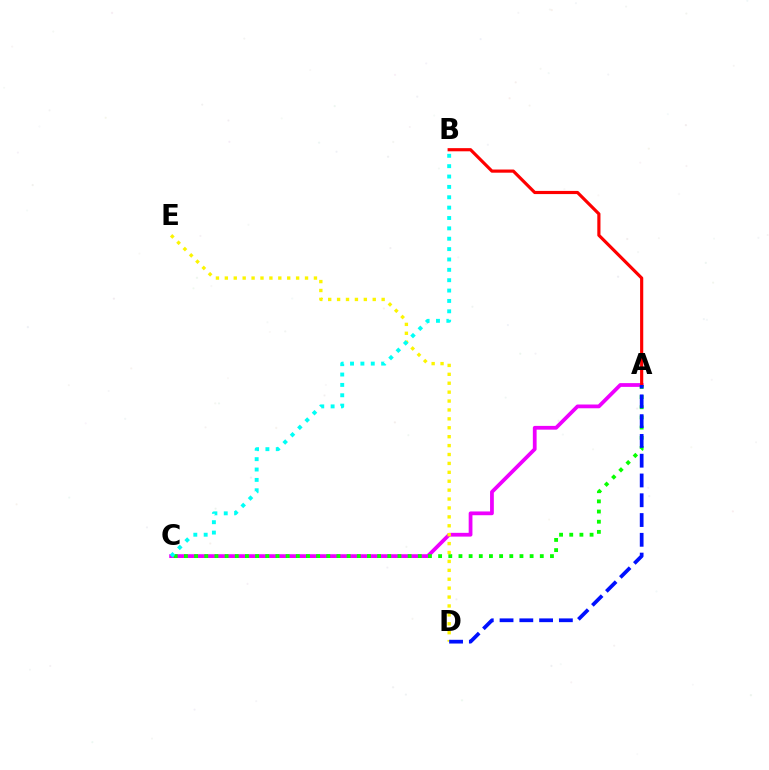{('A', 'C'): [{'color': '#ee00ff', 'line_style': 'solid', 'thickness': 2.71}, {'color': '#08ff00', 'line_style': 'dotted', 'thickness': 2.76}], ('A', 'B'): [{'color': '#ff0000', 'line_style': 'solid', 'thickness': 2.28}], ('D', 'E'): [{'color': '#fcf500', 'line_style': 'dotted', 'thickness': 2.42}], ('A', 'D'): [{'color': '#0010ff', 'line_style': 'dashed', 'thickness': 2.69}], ('B', 'C'): [{'color': '#00fff6', 'line_style': 'dotted', 'thickness': 2.82}]}